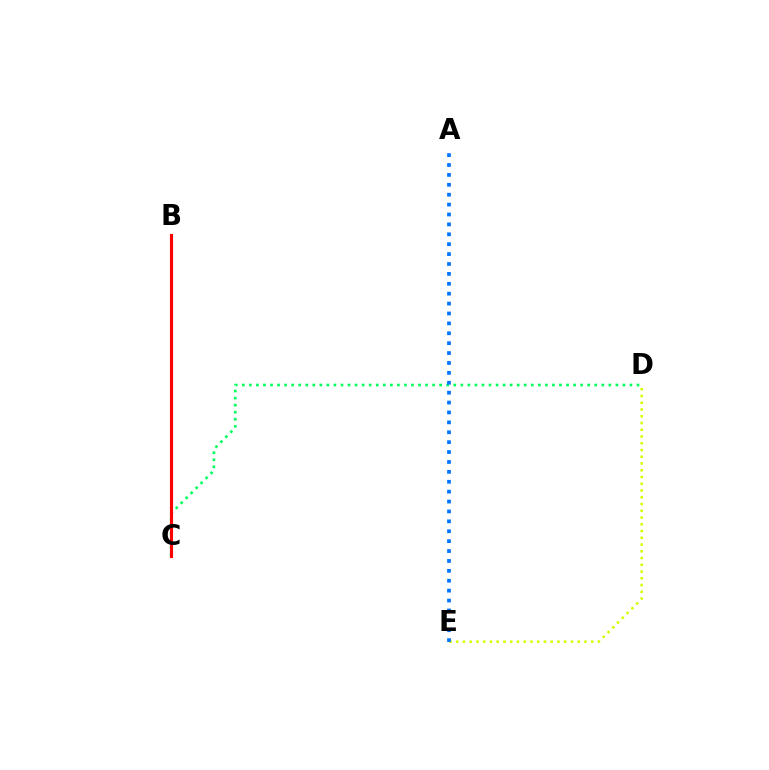{('C', 'D'): [{'color': '#00ff5c', 'line_style': 'dotted', 'thickness': 1.91}], ('D', 'E'): [{'color': '#d1ff00', 'line_style': 'dotted', 'thickness': 1.83}], ('A', 'E'): [{'color': '#0074ff', 'line_style': 'dotted', 'thickness': 2.69}], ('B', 'C'): [{'color': '#b900ff', 'line_style': 'dotted', 'thickness': 1.86}, {'color': '#ff0000', 'line_style': 'solid', 'thickness': 2.25}]}